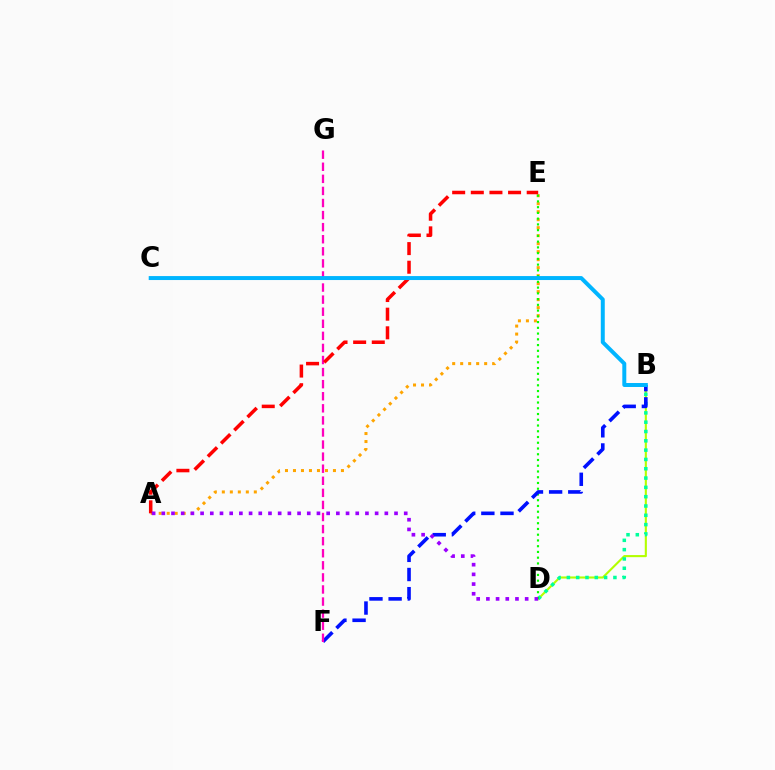{('B', 'D'): [{'color': '#b3ff00', 'line_style': 'solid', 'thickness': 1.52}, {'color': '#00ff9d', 'line_style': 'dotted', 'thickness': 2.53}], ('A', 'E'): [{'color': '#ffa500', 'line_style': 'dotted', 'thickness': 2.17}, {'color': '#ff0000', 'line_style': 'dashed', 'thickness': 2.53}], ('D', 'E'): [{'color': '#08ff00', 'line_style': 'dotted', 'thickness': 1.56}], ('B', 'F'): [{'color': '#0010ff', 'line_style': 'dashed', 'thickness': 2.6}], ('F', 'G'): [{'color': '#ff00bd', 'line_style': 'dashed', 'thickness': 1.64}], ('B', 'C'): [{'color': '#00b5ff', 'line_style': 'solid', 'thickness': 2.86}], ('A', 'D'): [{'color': '#9b00ff', 'line_style': 'dotted', 'thickness': 2.63}]}